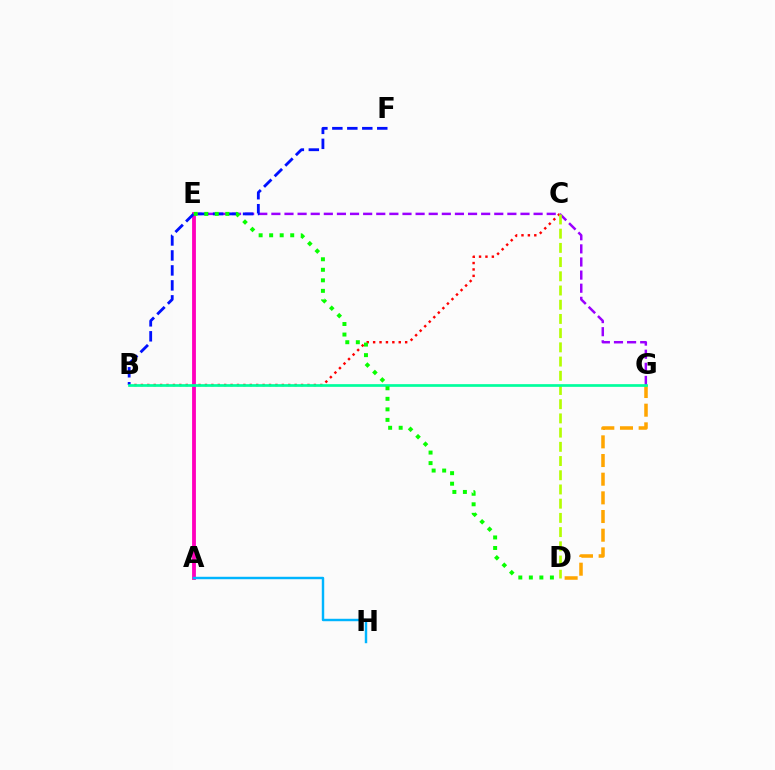{('B', 'C'): [{'color': '#ff0000', 'line_style': 'dotted', 'thickness': 1.74}], ('A', 'E'): [{'color': '#ff00bd', 'line_style': 'solid', 'thickness': 2.75}], ('E', 'G'): [{'color': '#9b00ff', 'line_style': 'dashed', 'thickness': 1.78}], ('C', 'D'): [{'color': '#b3ff00', 'line_style': 'dashed', 'thickness': 1.93}], ('B', 'F'): [{'color': '#0010ff', 'line_style': 'dashed', 'thickness': 2.03}], ('D', 'G'): [{'color': '#ffa500', 'line_style': 'dashed', 'thickness': 2.54}], ('B', 'G'): [{'color': '#00ff9d', 'line_style': 'solid', 'thickness': 1.95}], ('A', 'H'): [{'color': '#00b5ff', 'line_style': 'solid', 'thickness': 1.75}], ('D', 'E'): [{'color': '#08ff00', 'line_style': 'dotted', 'thickness': 2.86}]}